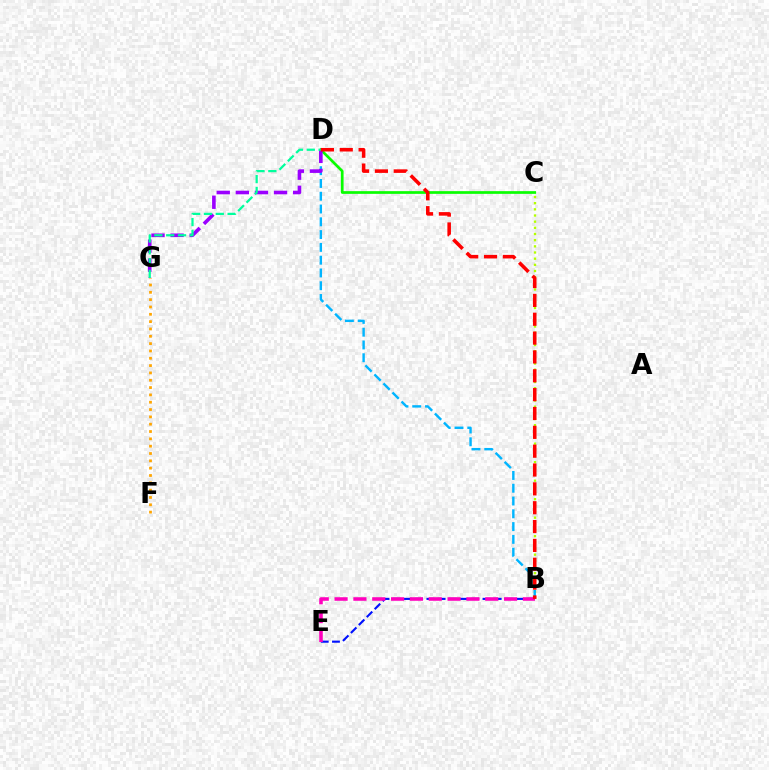{('B', 'C'): [{'color': '#b3ff00', 'line_style': 'dotted', 'thickness': 1.68}], ('C', 'D'): [{'color': '#08ff00', 'line_style': 'solid', 'thickness': 1.94}], ('B', 'D'): [{'color': '#00b5ff', 'line_style': 'dashed', 'thickness': 1.74}, {'color': '#ff0000', 'line_style': 'dashed', 'thickness': 2.56}], ('D', 'G'): [{'color': '#9b00ff', 'line_style': 'dashed', 'thickness': 2.59}, {'color': '#00ff9d', 'line_style': 'dashed', 'thickness': 1.61}], ('B', 'E'): [{'color': '#0010ff', 'line_style': 'dashed', 'thickness': 1.52}, {'color': '#ff00bd', 'line_style': 'dashed', 'thickness': 2.56}], ('F', 'G'): [{'color': '#ffa500', 'line_style': 'dotted', 'thickness': 1.99}]}